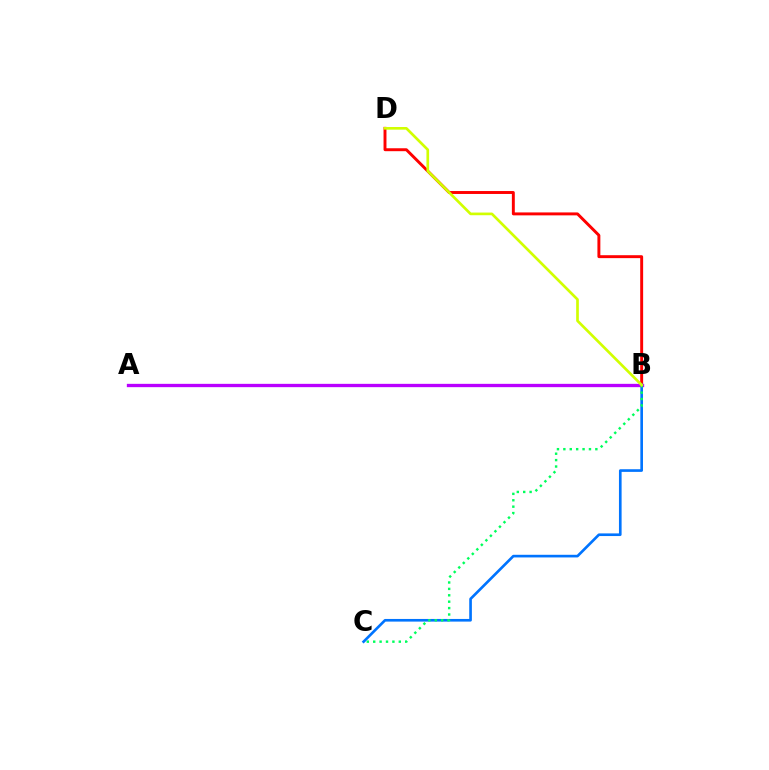{('B', 'D'): [{'color': '#ff0000', 'line_style': 'solid', 'thickness': 2.11}, {'color': '#d1ff00', 'line_style': 'solid', 'thickness': 1.92}], ('B', 'C'): [{'color': '#0074ff', 'line_style': 'solid', 'thickness': 1.91}, {'color': '#00ff5c', 'line_style': 'dotted', 'thickness': 1.74}], ('A', 'B'): [{'color': '#b900ff', 'line_style': 'solid', 'thickness': 2.39}]}